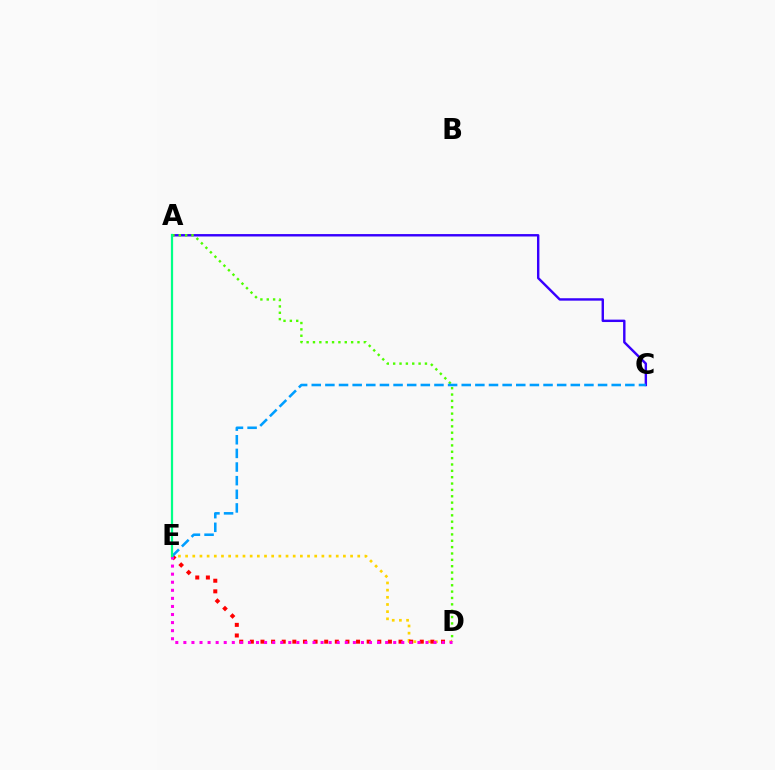{('D', 'E'): [{'color': '#ffd500', 'line_style': 'dotted', 'thickness': 1.95}, {'color': '#ff0000', 'line_style': 'dotted', 'thickness': 2.89}, {'color': '#ff00ed', 'line_style': 'dotted', 'thickness': 2.19}], ('A', 'C'): [{'color': '#3700ff', 'line_style': 'solid', 'thickness': 1.74}], ('A', 'D'): [{'color': '#4fff00', 'line_style': 'dotted', 'thickness': 1.73}], ('C', 'E'): [{'color': '#009eff', 'line_style': 'dashed', 'thickness': 1.85}], ('A', 'E'): [{'color': '#00ff86', 'line_style': 'solid', 'thickness': 1.61}]}